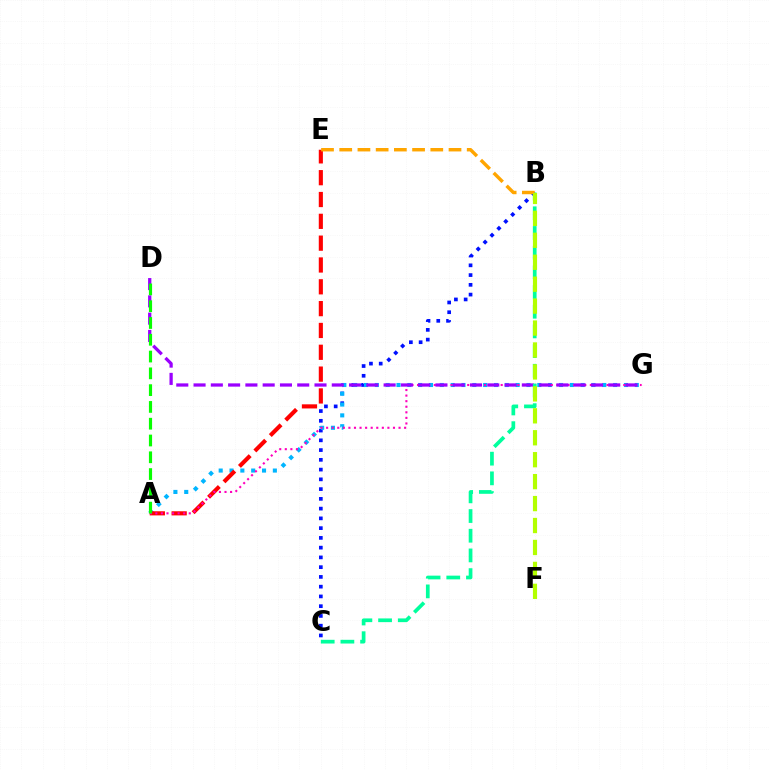{('B', 'C'): [{'color': '#0010ff', 'line_style': 'dotted', 'thickness': 2.65}, {'color': '#00ff9d', 'line_style': 'dashed', 'thickness': 2.67}], ('A', 'G'): [{'color': '#00b5ff', 'line_style': 'dotted', 'thickness': 2.94}, {'color': '#ff00bd', 'line_style': 'dotted', 'thickness': 1.51}], ('A', 'E'): [{'color': '#ff0000', 'line_style': 'dashed', 'thickness': 2.96}], ('D', 'G'): [{'color': '#9b00ff', 'line_style': 'dashed', 'thickness': 2.35}], ('B', 'E'): [{'color': '#ffa500', 'line_style': 'dashed', 'thickness': 2.47}], ('A', 'D'): [{'color': '#08ff00', 'line_style': 'dashed', 'thickness': 2.28}], ('B', 'F'): [{'color': '#b3ff00', 'line_style': 'dashed', 'thickness': 2.98}]}